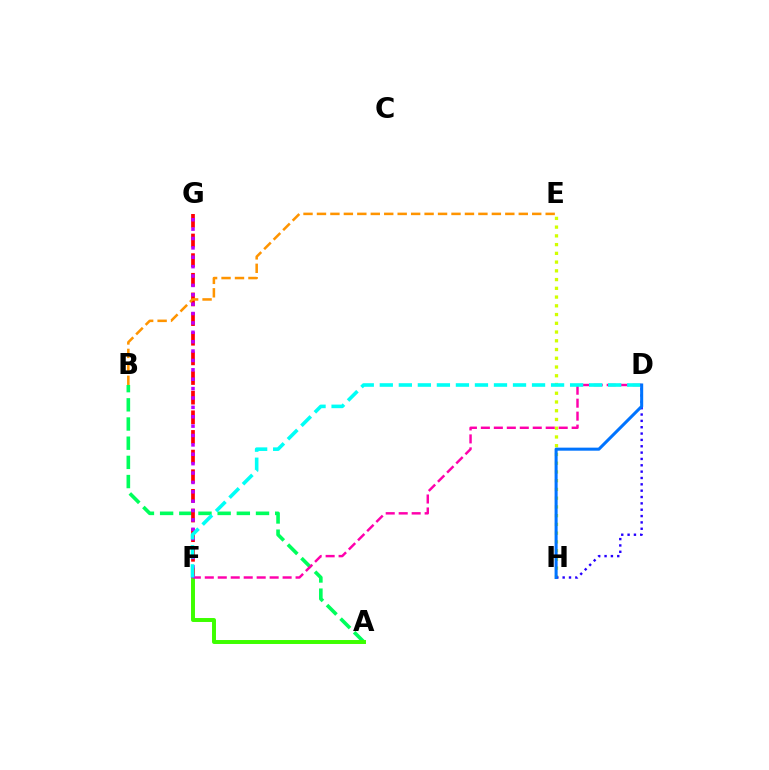{('A', 'B'): [{'color': '#00ff5c', 'line_style': 'dashed', 'thickness': 2.61}], ('E', 'H'): [{'color': '#d1ff00', 'line_style': 'dotted', 'thickness': 2.38}], ('A', 'F'): [{'color': '#3dff00', 'line_style': 'solid', 'thickness': 2.84}], ('F', 'G'): [{'color': '#ff0000', 'line_style': 'dashed', 'thickness': 2.67}, {'color': '#b900ff', 'line_style': 'dotted', 'thickness': 2.55}], ('D', 'F'): [{'color': '#ff00ac', 'line_style': 'dashed', 'thickness': 1.76}, {'color': '#00fff6', 'line_style': 'dashed', 'thickness': 2.59}], ('D', 'H'): [{'color': '#2500ff', 'line_style': 'dotted', 'thickness': 1.72}, {'color': '#0074ff', 'line_style': 'solid', 'thickness': 2.19}], ('B', 'E'): [{'color': '#ff9400', 'line_style': 'dashed', 'thickness': 1.83}]}